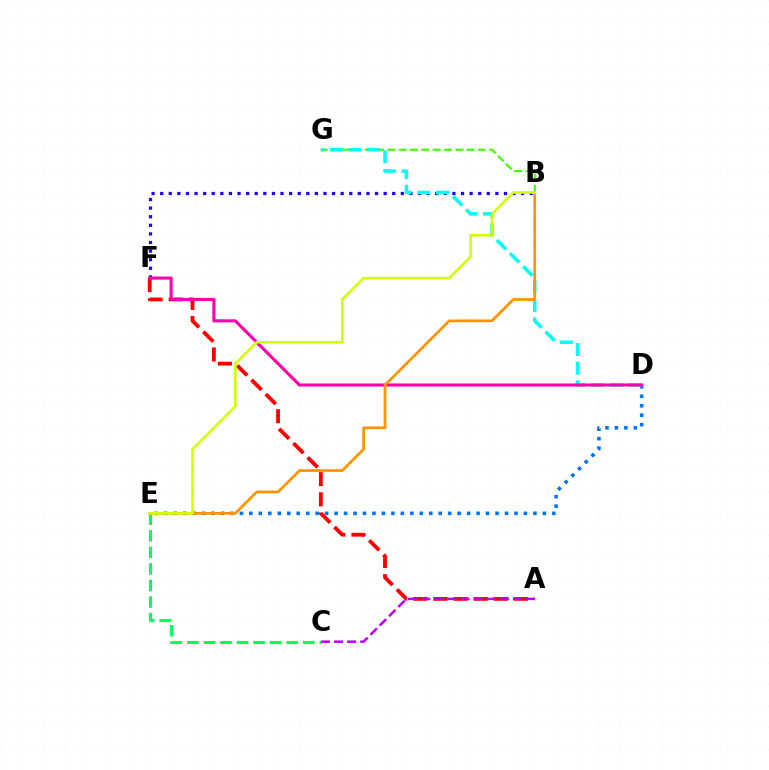{('B', 'G'): [{'color': '#3dff00', 'line_style': 'dashed', 'thickness': 1.54}], ('A', 'F'): [{'color': '#ff0000', 'line_style': 'dashed', 'thickness': 2.74}], ('A', 'C'): [{'color': '#b900ff', 'line_style': 'dashed', 'thickness': 1.78}], ('B', 'F'): [{'color': '#2500ff', 'line_style': 'dotted', 'thickness': 2.34}], ('D', 'E'): [{'color': '#0074ff', 'line_style': 'dotted', 'thickness': 2.57}], ('D', 'G'): [{'color': '#00fff6', 'line_style': 'dashed', 'thickness': 2.53}], ('C', 'E'): [{'color': '#00ff5c', 'line_style': 'dashed', 'thickness': 2.25}], ('D', 'F'): [{'color': '#ff00ac', 'line_style': 'solid', 'thickness': 2.22}], ('B', 'E'): [{'color': '#ff9400', 'line_style': 'solid', 'thickness': 1.96}, {'color': '#d1ff00', 'line_style': 'solid', 'thickness': 1.85}]}